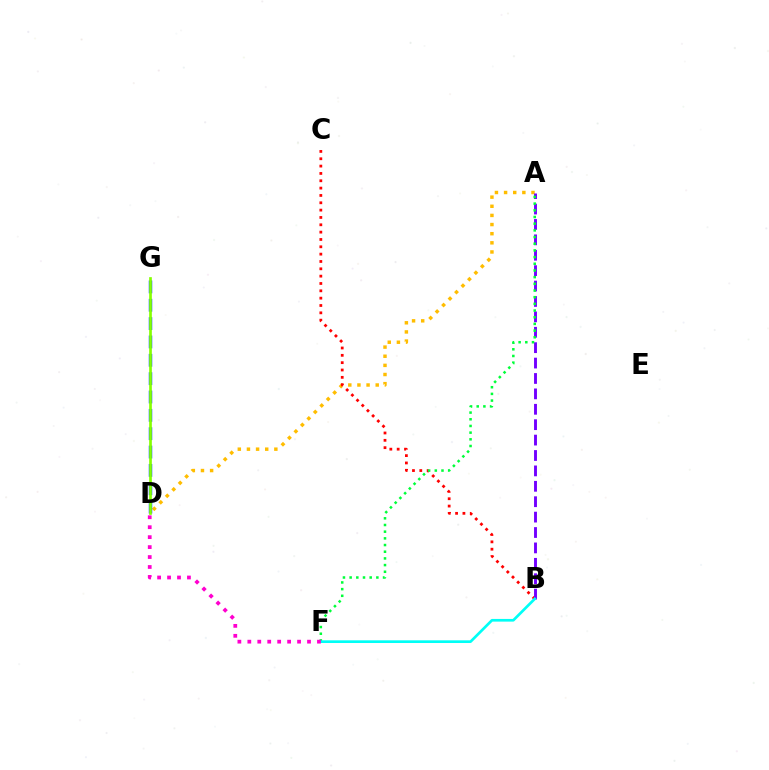{('A', 'D'): [{'color': '#ffbd00', 'line_style': 'dotted', 'thickness': 2.48}], ('D', 'G'): [{'color': '#004bff', 'line_style': 'dashed', 'thickness': 2.49}, {'color': '#84ff00', 'line_style': 'solid', 'thickness': 1.93}], ('B', 'C'): [{'color': '#ff0000', 'line_style': 'dotted', 'thickness': 1.99}], ('A', 'B'): [{'color': '#7200ff', 'line_style': 'dashed', 'thickness': 2.09}], ('A', 'F'): [{'color': '#00ff39', 'line_style': 'dotted', 'thickness': 1.82}], ('B', 'F'): [{'color': '#00fff6', 'line_style': 'solid', 'thickness': 1.93}], ('D', 'F'): [{'color': '#ff00cf', 'line_style': 'dotted', 'thickness': 2.7}]}